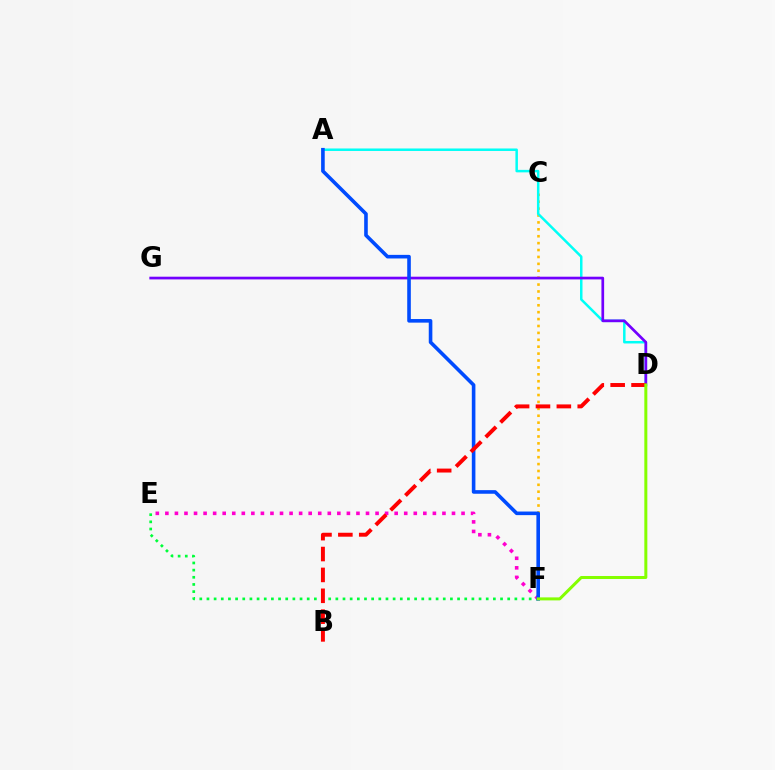{('E', 'F'): [{'color': '#00ff39', 'line_style': 'dotted', 'thickness': 1.95}, {'color': '#ff00cf', 'line_style': 'dotted', 'thickness': 2.6}], ('C', 'F'): [{'color': '#ffbd00', 'line_style': 'dotted', 'thickness': 1.88}], ('A', 'D'): [{'color': '#00fff6', 'line_style': 'solid', 'thickness': 1.79}], ('D', 'G'): [{'color': '#7200ff', 'line_style': 'solid', 'thickness': 1.95}], ('A', 'F'): [{'color': '#004bff', 'line_style': 'solid', 'thickness': 2.59}], ('B', 'D'): [{'color': '#ff0000', 'line_style': 'dashed', 'thickness': 2.84}], ('D', 'F'): [{'color': '#84ff00', 'line_style': 'solid', 'thickness': 2.16}]}